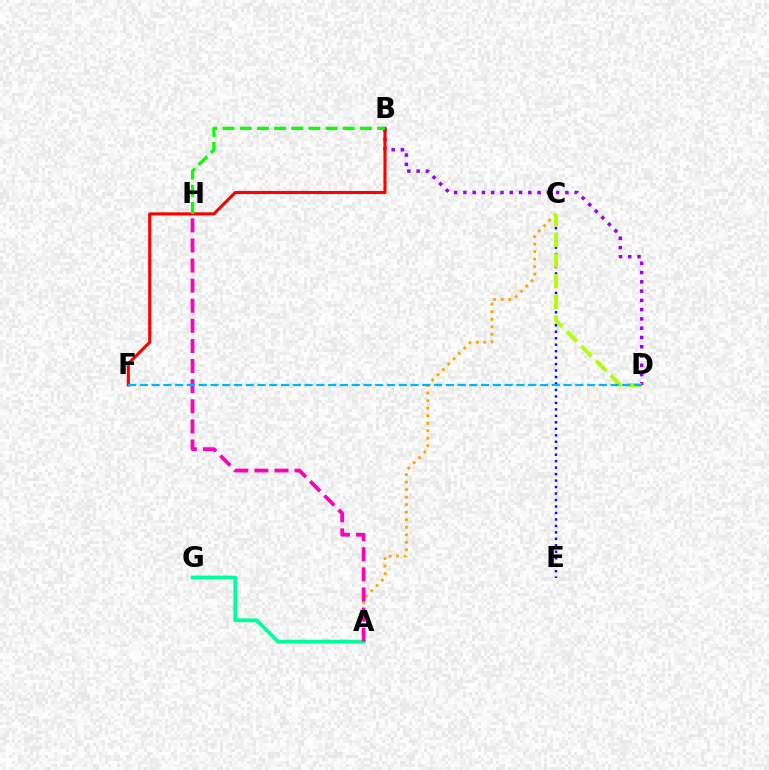{('C', 'E'): [{'color': '#0010ff', 'line_style': 'dotted', 'thickness': 1.76}], ('A', 'C'): [{'color': '#ffa500', 'line_style': 'dotted', 'thickness': 2.05}], ('B', 'D'): [{'color': '#9b00ff', 'line_style': 'dotted', 'thickness': 2.52}], ('A', 'G'): [{'color': '#00ff9d', 'line_style': 'solid', 'thickness': 2.72}], ('C', 'D'): [{'color': '#b3ff00', 'line_style': 'dashed', 'thickness': 2.81}], ('A', 'H'): [{'color': '#ff00bd', 'line_style': 'dashed', 'thickness': 2.73}], ('B', 'F'): [{'color': '#ff0000', 'line_style': 'solid', 'thickness': 2.24}], ('D', 'F'): [{'color': '#00b5ff', 'line_style': 'dashed', 'thickness': 1.6}], ('B', 'H'): [{'color': '#08ff00', 'line_style': 'dashed', 'thickness': 2.33}]}